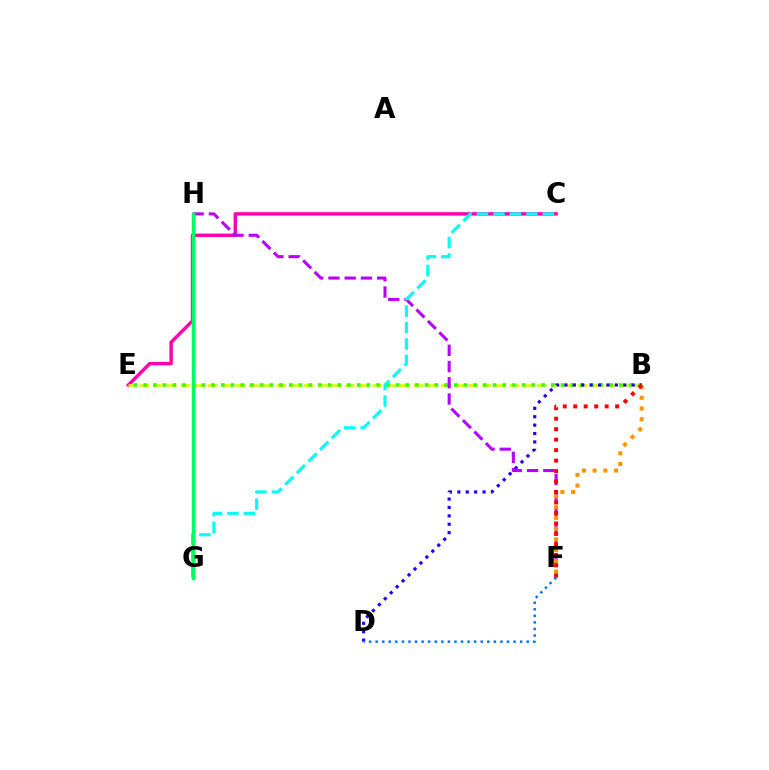{('C', 'E'): [{'color': '#ff00ac', 'line_style': 'solid', 'thickness': 2.45}], ('B', 'E'): [{'color': '#d1ff00', 'line_style': 'dashed', 'thickness': 1.86}, {'color': '#3dff00', 'line_style': 'dotted', 'thickness': 2.64}], ('B', 'D'): [{'color': '#2500ff', 'line_style': 'dotted', 'thickness': 2.28}], ('F', 'H'): [{'color': '#b900ff', 'line_style': 'dashed', 'thickness': 2.21}], ('B', 'F'): [{'color': '#ff9400', 'line_style': 'dotted', 'thickness': 2.92}, {'color': '#ff0000', 'line_style': 'dotted', 'thickness': 2.85}], ('D', 'F'): [{'color': '#0074ff', 'line_style': 'dotted', 'thickness': 1.78}], ('C', 'G'): [{'color': '#00fff6', 'line_style': 'dashed', 'thickness': 2.24}], ('G', 'H'): [{'color': '#00ff5c', 'line_style': 'solid', 'thickness': 2.52}]}